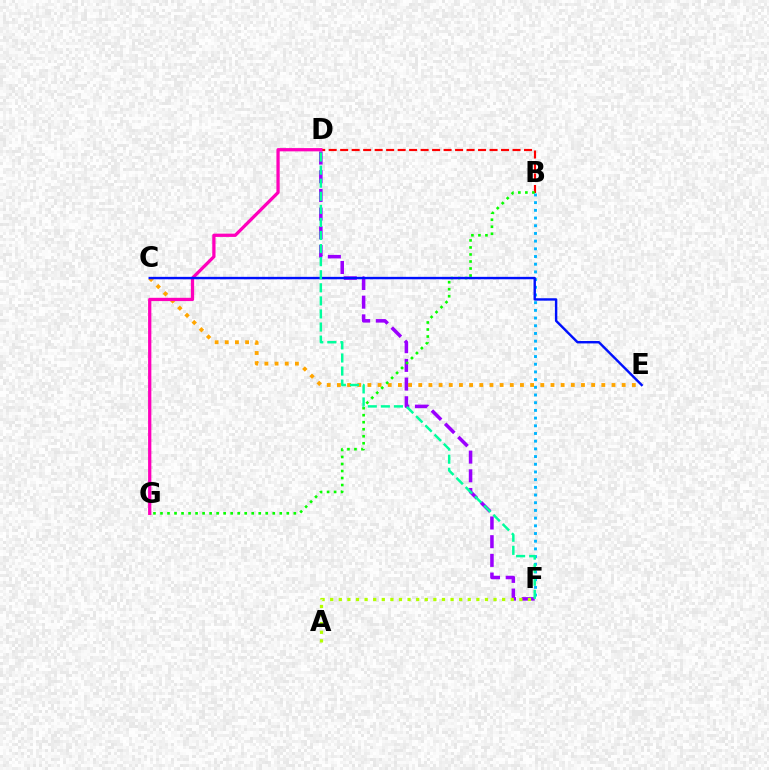{('C', 'E'): [{'color': '#ffa500', 'line_style': 'dotted', 'thickness': 2.76}, {'color': '#0010ff', 'line_style': 'solid', 'thickness': 1.74}], ('B', 'D'): [{'color': '#ff0000', 'line_style': 'dashed', 'thickness': 1.56}], ('D', 'F'): [{'color': '#9b00ff', 'line_style': 'dashed', 'thickness': 2.54}, {'color': '#00ff9d', 'line_style': 'dashed', 'thickness': 1.78}], ('B', 'F'): [{'color': '#00b5ff', 'line_style': 'dotted', 'thickness': 2.09}], ('B', 'G'): [{'color': '#08ff00', 'line_style': 'dotted', 'thickness': 1.91}], ('D', 'G'): [{'color': '#ff00bd', 'line_style': 'solid', 'thickness': 2.35}], ('A', 'F'): [{'color': '#b3ff00', 'line_style': 'dotted', 'thickness': 2.34}]}